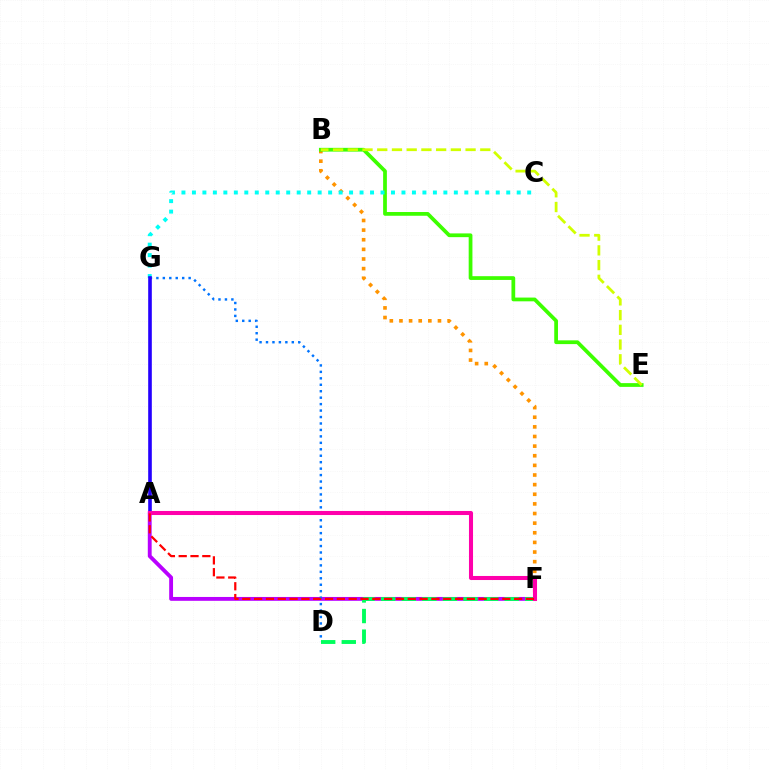{('A', 'F'): [{'color': '#b900ff', 'line_style': 'solid', 'thickness': 2.78}, {'color': '#ff00ac', 'line_style': 'solid', 'thickness': 2.92}, {'color': '#ff0000', 'line_style': 'dashed', 'thickness': 1.61}], ('B', 'F'): [{'color': '#ff9400', 'line_style': 'dotted', 'thickness': 2.62}], ('D', 'G'): [{'color': '#0074ff', 'line_style': 'dotted', 'thickness': 1.75}], ('D', 'F'): [{'color': '#00ff5c', 'line_style': 'dashed', 'thickness': 2.8}], ('B', 'E'): [{'color': '#3dff00', 'line_style': 'solid', 'thickness': 2.7}, {'color': '#d1ff00', 'line_style': 'dashed', 'thickness': 2.0}], ('C', 'G'): [{'color': '#00fff6', 'line_style': 'dotted', 'thickness': 2.85}], ('A', 'G'): [{'color': '#2500ff', 'line_style': 'solid', 'thickness': 2.61}]}